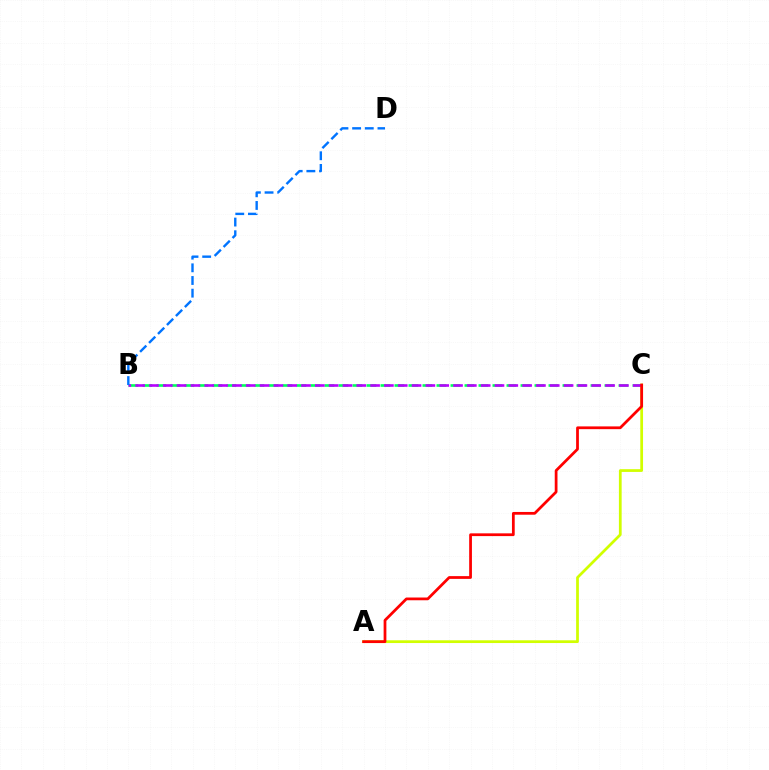{('B', 'C'): [{'color': '#00ff5c', 'line_style': 'dashed', 'thickness': 1.9}, {'color': '#b900ff', 'line_style': 'dashed', 'thickness': 1.88}], ('A', 'C'): [{'color': '#d1ff00', 'line_style': 'solid', 'thickness': 1.98}, {'color': '#ff0000', 'line_style': 'solid', 'thickness': 1.99}], ('B', 'D'): [{'color': '#0074ff', 'line_style': 'dashed', 'thickness': 1.72}]}